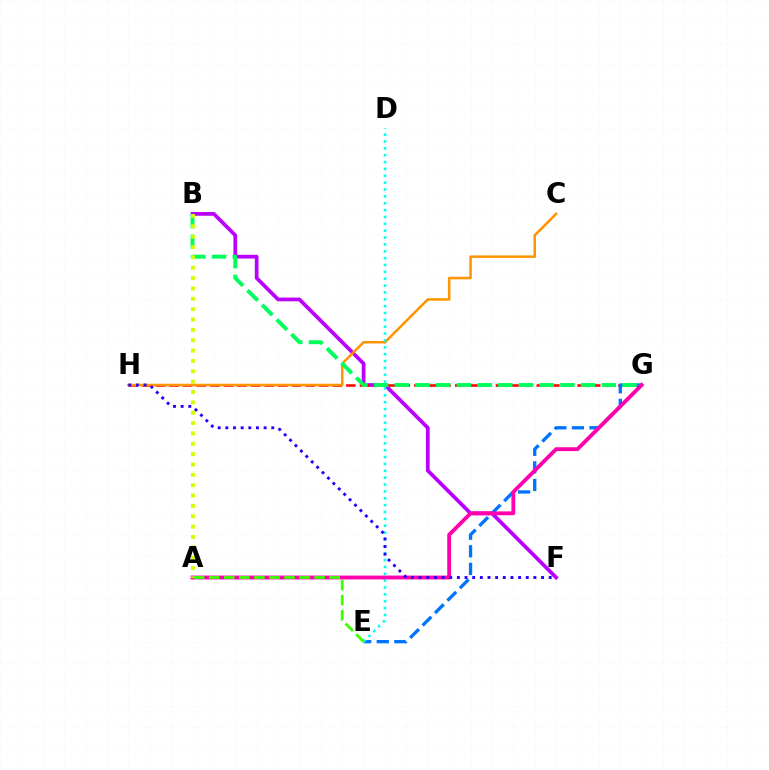{('B', 'F'): [{'color': '#b900ff', 'line_style': 'solid', 'thickness': 2.68}], ('G', 'H'): [{'color': '#ff0000', 'line_style': 'dashed', 'thickness': 1.85}], ('E', 'G'): [{'color': '#0074ff', 'line_style': 'dashed', 'thickness': 2.39}], ('C', 'H'): [{'color': '#ff9400', 'line_style': 'solid', 'thickness': 1.82}], ('D', 'E'): [{'color': '#00fff6', 'line_style': 'dotted', 'thickness': 1.86}], ('B', 'G'): [{'color': '#00ff5c', 'line_style': 'dashed', 'thickness': 2.81}], ('A', 'G'): [{'color': '#ff00ac', 'line_style': 'solid', 'thickness': 2.77}], ('F', 'H'): [{'color': '#2500ff', 'line_style': 'dotted', 'thickness': 2.08}], ('A', 'B'): [{'color': '#d1ff00', 'line_style': 'dotted', 'thickness': 2.81}], ('A', 'E'): [{'color': '#3dff00', 'line_style': 'dashed', 'thickness': 2.05}]}